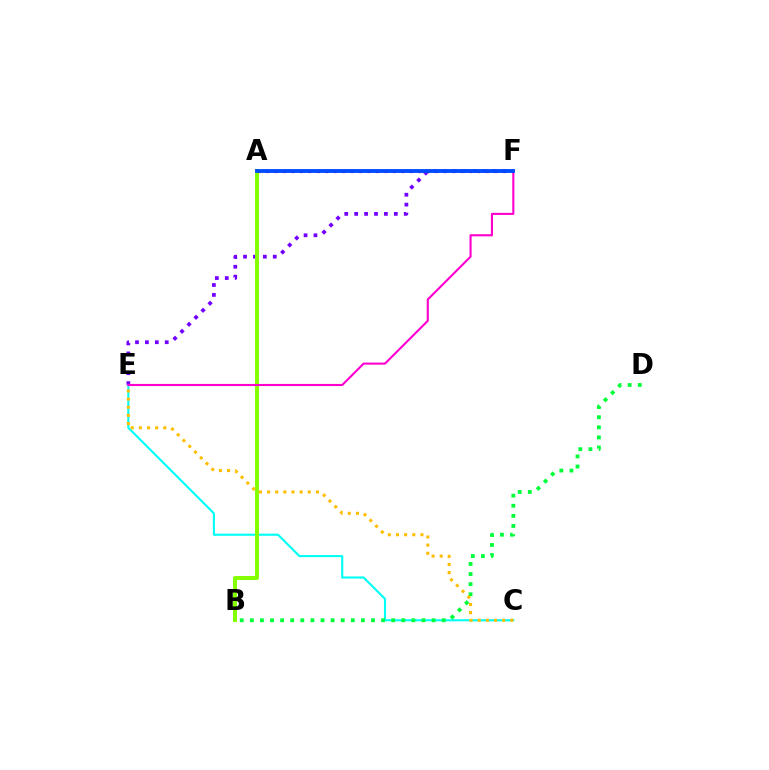{('A', 'F'): [{'color': '#ff0000', 'line_style': 'dotted', 'thickness': 2.3}, {'color': '#004bff', 'line_style': 'solid', 'thickness': 2.77}], ('E', 'F'): [{'color': '#7200ff', 'line_style': 'dotted', 'thickness': 2.69}, {'color': '#ff00cf', 'line_style': 'solid', 'thickness': 1.52}], ('C', 'E'): [{'color': '#00fff6', 'line_style': 'solid', 'thickness': 1.52}, {'color': '#ffbd00', 'line_style': 'dotted', 'thickness': 2.21}], ('B', 'D'): [{'color': '#00ff39', 'line_style': 'dotted', 'thickness': 2.74}], ('A', 'B'): [{'color': '#84ff00', 'line_style': 'solid', 'thickness': 2.85}]}